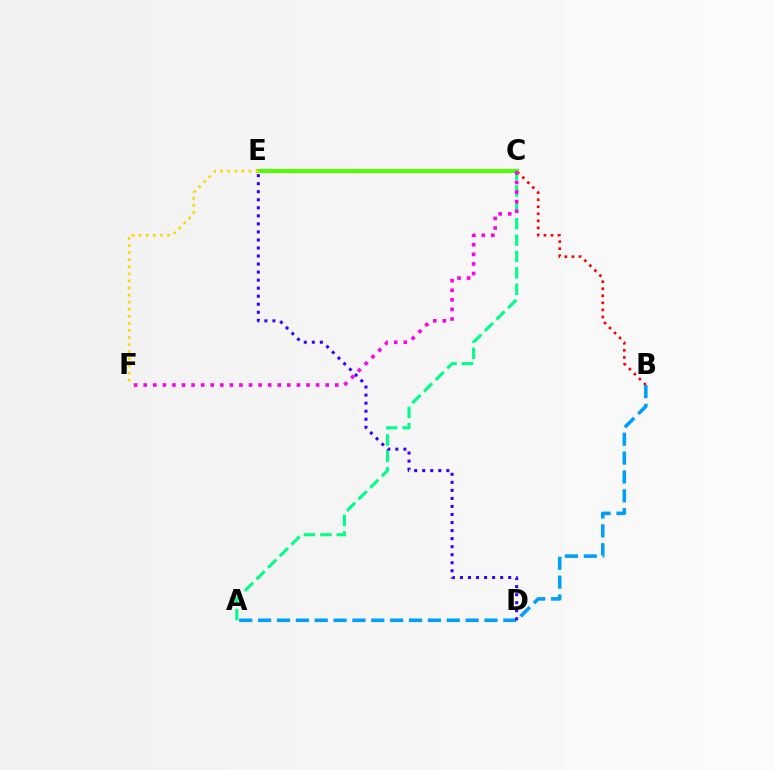{('B', 'C'): [{'color': '#ff0000', 'line_style': 'dotted', 'thickness': 1.92}], ('A', 'C'): [{'color': '#00ff86', 'line_style': 'dashed', 'thickness': 2.23}], ('C', 'E'): [{'color': '#4fff00', 'line_style': 'solid', 'thickness': 2.87}], ('C', 'F'): [{'color': '#ff00ed', 'line_style': 'dotted', 'thickness': 2.6}], ('A', 'B'): [{'color': '#009eff', 'line_style': 'dashed', 'thickness': 2.56}], ('D', 'E'): [{'color': '#3700ff', 'line_style': 'dotted', 'thickness': 2.18}], ('E', 'F'): [{'color': '#ffd500', 'line_style': 'dotted', 'thickness': 1.92}]}